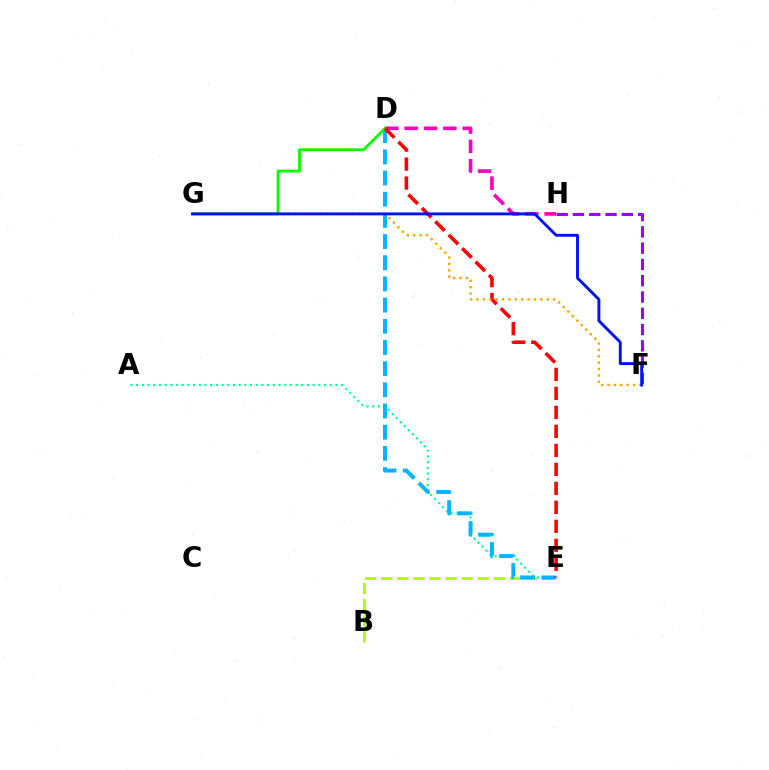{('D', 'H'): [{'color': '#ff00bd', 'line_style': 'dashed', 'thickness': 2.63}], ('B', 'E'): [{'color': '#b3ff00', 'line_style': 'dashed', 'thickness': 2.19}], ('A', 'E'): [{'color': '#00ff9d', 'line_style': 'dotted', 'thickness': 1.55}], ('D', 'E'): [{'color': '#00b5ff', 'line_style': 'dashed', 'thickness': 2.88}, {'color': '#ff0000', 'line_style': 'dashed', 'thickness': 2.58}], ('F', 'H'): [{'color': '#9b00ff', 'line_style': 'dashed', 'thickness': 2.21}], ('D', 'G'): [{'color': '#08ff00', 'line_style': 'solid', 'thickness': 2.01}], ('F', 'G'): [{'color': '#ffa500', 'line_style': 'dotted', 'thickness': 1.73}, {'color': '#0010ff', 'line_style': 'solid', 'thickness': 2.08}]}